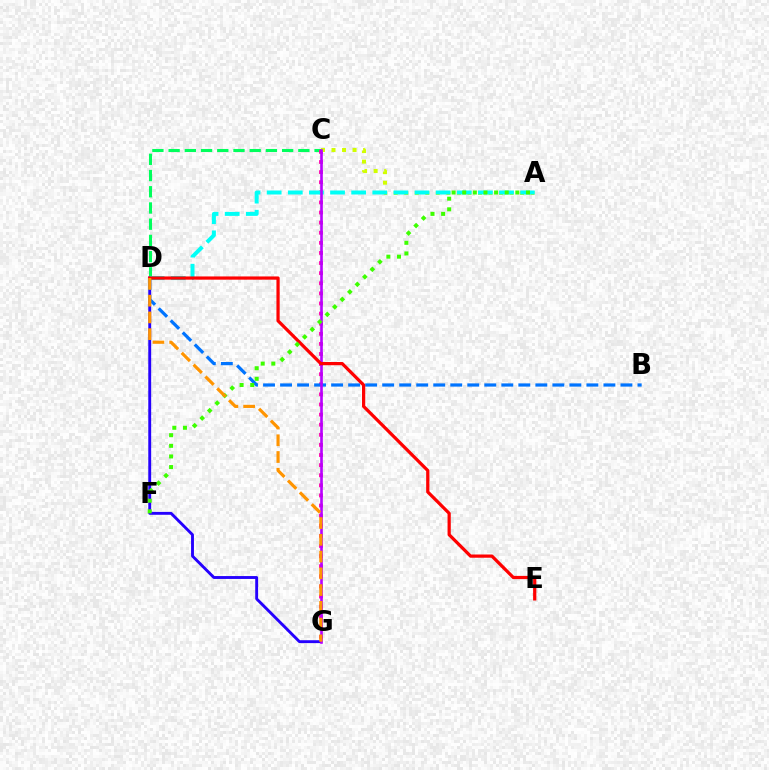{('C', 'D'): [{'color': '#00ff5c', 'line_style': 'dashed', 'thickness': 2.2}], ('C', 'G'): [{'color': '#ff00ac', 'line_style': 'dotted', 'thickness': 2.75}, {'color': '#b900ff', 'line_style': 'solid', 'thickness': 1.89}], ('A', 'C'): [{'color': '#d1ff00', 'line_style': 'dotted', 'thickness': 2.86}], ('D', 'G'): [{'color': '#2500ff', 'line_style': 'solid', 'thickness': 2.08}, {'color': '#ff9400', 'line_style': 'dashed', 'thickness': 2.28}], ('B', 'D'): [{'color': '#0074ff', 'line_style': 'dashed', 'thickness': 2.31}], ('A', 'D'): [{'color': '#00fff6', 'line_style': 'dashed', 'thickness': 2.87}], ('D', 'E'): [{'color': '#ff0000', 'line_style': 'solid', 'thickness': 2.33}], ('A', 'F'): [{'color': '#3dff00', 'line_style': 'dotted', 'thickness': 2.89}]}